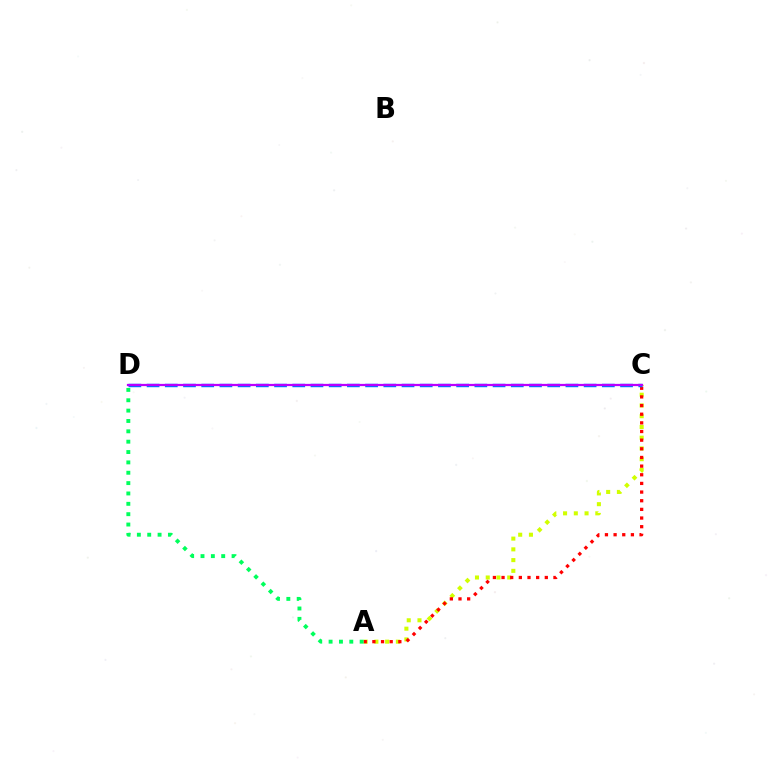{('A', 'C'): [{'color': '#d1ff00', 'line_style': 'dotted', 'thickness': 2.92}, {'color': '#ff0000', 'line_style': 'dotted', 'thickness': 2.35}], ('C', 'D'): [{'color': '#0074ff', 'line_style': 'dashed', 'thickness': 2.47}, {'color': '#b900ff', 'line_style': 'solid', 'thickness': 1.61}], ('A', 'D'): [{'color': '#00ff5c', 'line_style': 'dotted', 'thickness': 2.81}]}